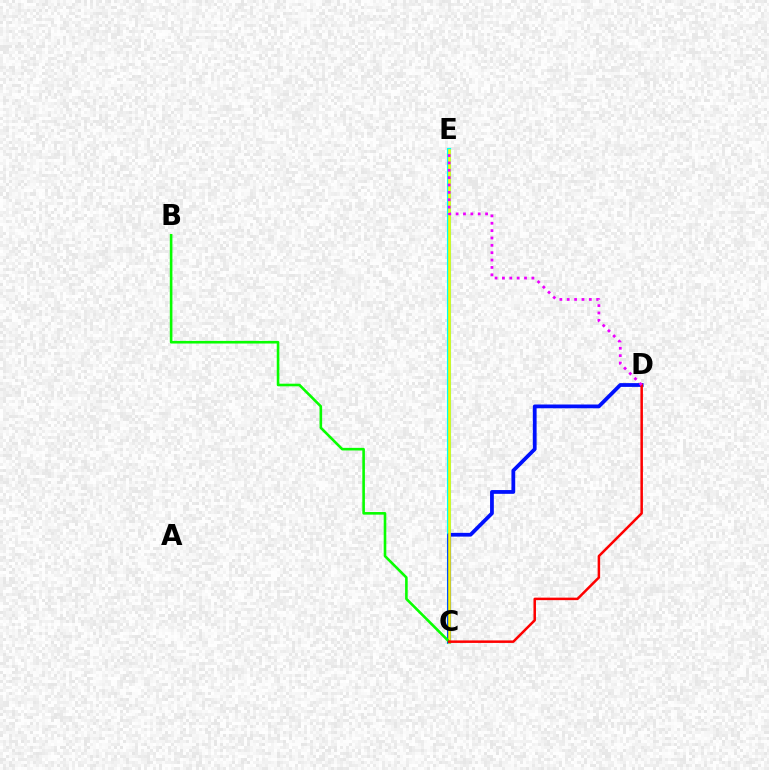{('C', 'E'): [{'color': '#00fff6', 'line_style': 'solid', 'thickness': 2.96}, {'color': '#fcf500', 'line_style': 'solid', 'thickness': 1.88}], ('C', 'D'): [{'color': '#0010ff', 'line_style': 'solid', 'thickness': 2.72}, {'color': '#ff0000', 'line_style': 'solid', 'thickness': 1.81}], ('B', 'C'): [{'color': '#08ff00', 'line_style': 'solid', 'thickness': 1.88}], ('D', 'E'): [{'color': '#ee00ff', 'line_style': 'dotted', 'thickness': 2.0}]}